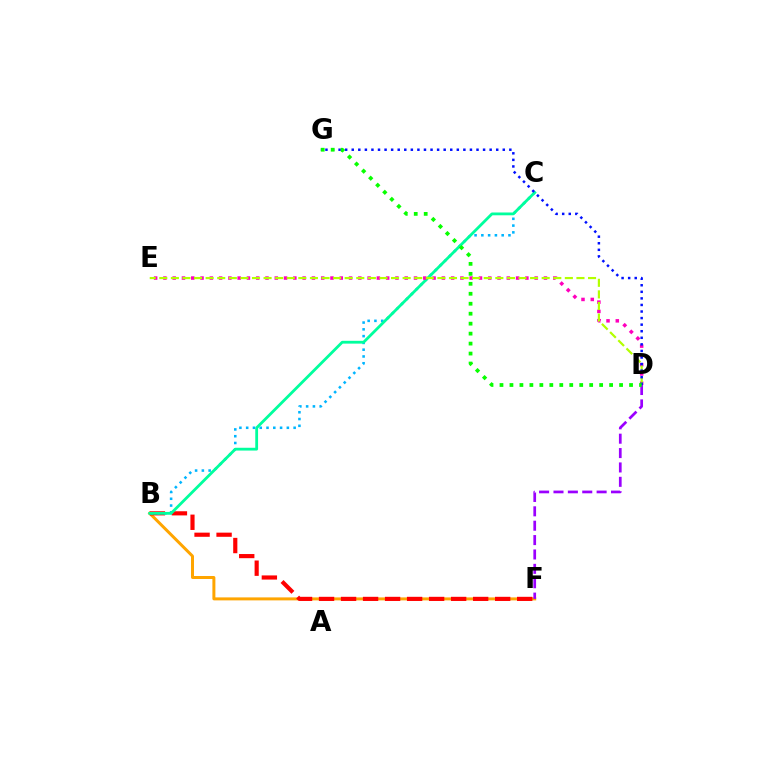{('B', 'F'): [{'color': '#ffa500', 'line_style': 'solid', 'thickness': 2.15}, {'color': '#ff0000', 'line_style': 'dashed', 'thickness': 2.99}], ('B', 'C'): [{'color': '#00b5ff', 'line_style': 'dotted', 'thickness': 1.84}, {'color': '#00ff9d', 'line_style': 'solid', 'thickness': 2.02}], ('D', 'E'): [{'color': '#ff00bd', 'line_style': 'dotted', 'thickness': 2.52}, {'color': '#b3ff00', 'line_style': 'dashed', 'thickness': 1.57}], ('D', 'G'): [{'color': '#0010ff', 'line_style': 'dotted', 'thickness': 1.78}, {'color': '#08ff00', 'line_style': 'dotted', 'thickness': 2.71}], ('D', 'F'): [{'color': '#9b00ff', 'line_style': 'dashed', 'thickness': 1.95}]}